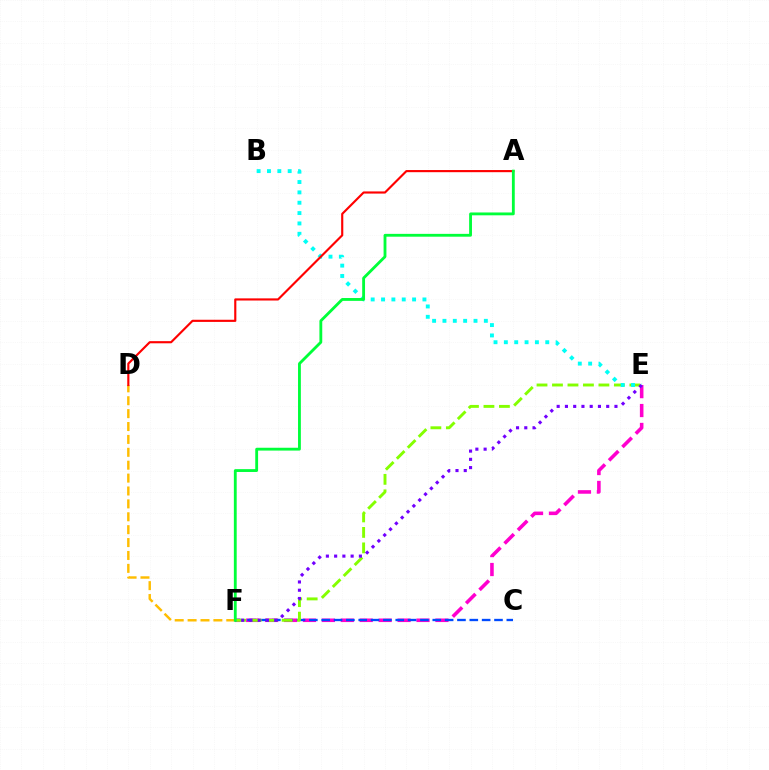{('D', 'F'): [{'color': '#ffbd00', 'line_style': 'dashed', 'thickness': 1.75}], ('E', 'F'): [{'color': '#ff00cf', 'line_style': 'dashed', 'thickness': 2.57}, {'color': '#84ff00', 'line_style': 'dashed', 'thickness': 2.1}, {'color': '#7200ff', 'line_style': 'dotted', 'thickness': 2.24}], ('C', 'F'): [{'color': '#004bff', 'line_style': 'dashed', 'thickness': 1.68}], ('B', 'E'): [{'color': '#00fff6', 'line_style': 'dotted', 'thickness': 2.81}], ('A', 'D'): [{'color': '#ff0000', 'line_style': 'solid', 'thickness': 1.55}], ('A', 'F'): [{'color': '#00ff39', 'line_style': 'solid', 'thickness': 2.04}]}